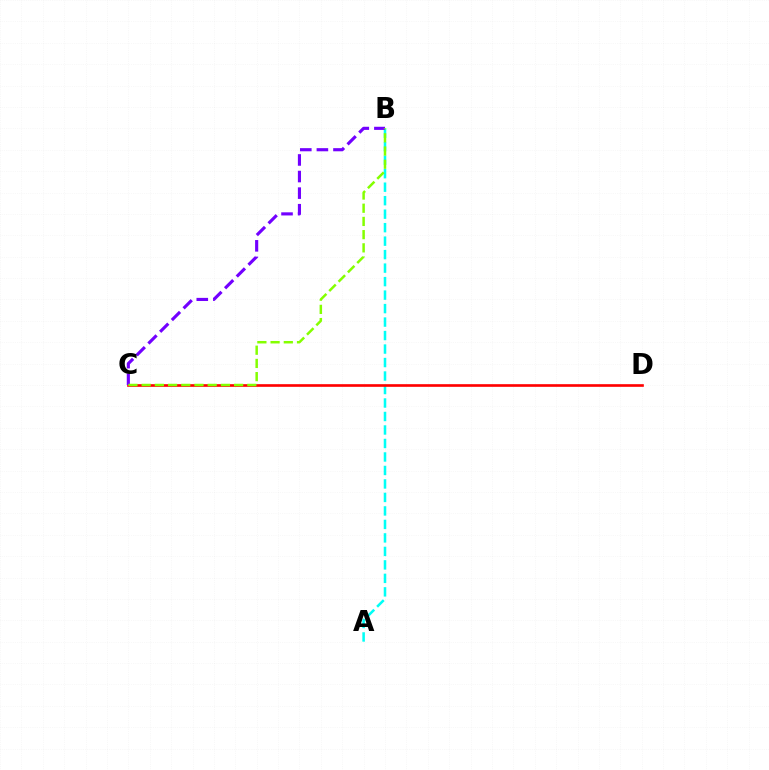{('A', 'B'): [{'color': '#00fff6', 'line_style': 'dashed', 'thickness': 1.83}], ('C', 'D'): [{'color': '#ff0000', 'line_style': 'solid', 'thickness': 1.91}], ('B', 'C'): [{'color': '#7200ff', 'line_style': 'dashed', 'thickness': 2.25}, {'color': '#84ff00', 'line_style': 'dashed', 'thickness': 1.79}]}